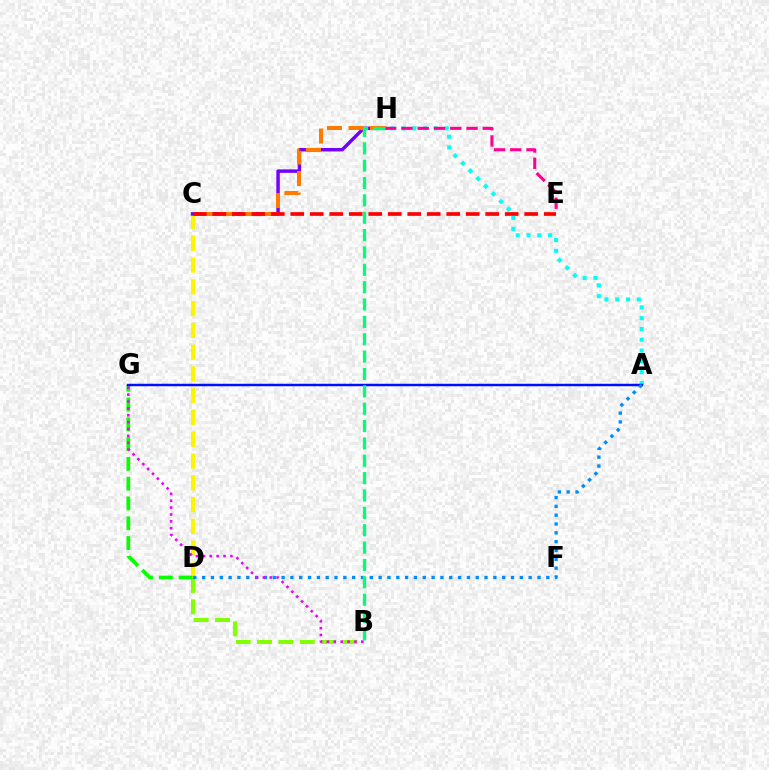{('B', 'D'): [{'color': '#84ff00', 'line_style': 'dashed', 'thickness': 2.9}], ('C', 'D'): [{'color': '#fcf500', 'line_style': 'dashed', 'thickness': 2.96}], ('C', 'H'): [{'color': '#7200ff', 'line_style': 'solid', 'thickness': 2.49}, {'color': '#ff7c00', 'line_style': 'dashed', 'thickness': 2.92}], ('A', 'H'): [{'color': '#00fff6', 'line_style': 'dotted', 'thickness': 2.93}], ('C', 'E'): [{'color': '#ff0000', 'line_style': 'dashed', 'thickness': 2.65}], ('D', 'G'): [{'color': '#08ff00', 'line_style': 'dashed', 'thickness': 2.69}], ('E', 'H'): [{'color': '#ff0094', 'line_style': 'dashed', 'thickness': 2.21}], ('A', 'G'): [{'color': '#0010ff', 'line_style': 'solid', 'thickness': 1.77}], ('A', 'D'): [{'color': '#008cff', 'line_style': 'dotted', 'thickness': 2.4}], ('B', 'H'): [{'color': '#00ff74', 'line_style': 'dashed', 'thickness': 2.36}], ('B', 'G'): [{'color': '#ee00ff', 'line_style': 'dotted', 'thickness': 1.87}]}